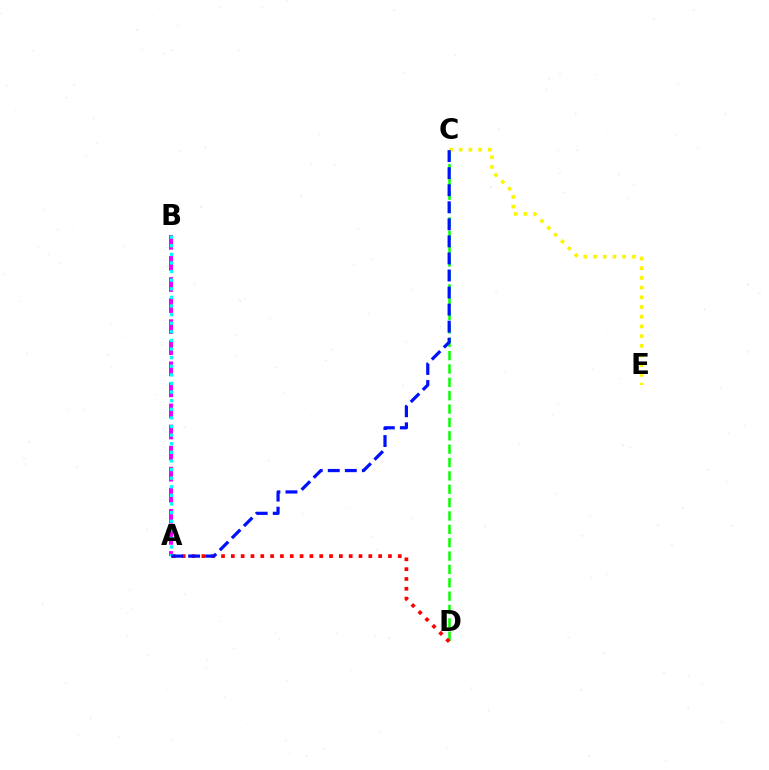{('A', 'B'): [{'color': '#ee00ff', 'line_style': 'dashed', 'thickness': 2.86}, {'color': '#00fff6', 'line_style': 'dotted', 'thickness': 2.34}], ('C', 'D'): [{'color': '#08ff00', 'line_style': 'dashed', 'thickness': 1.82}], ('A', 'D'): [{'color': '#ff0000', 'line_style': 'dotted', 'thickness': 2.67}], ('C', 'E'): [{'color': '#fcf500', 'line_style': 'dotted', 'thickness': 2.64}], ('A', 'C'): [{'color': '#0010ff', 'line_style': 'dashed', 'thickness': 2.32}]}